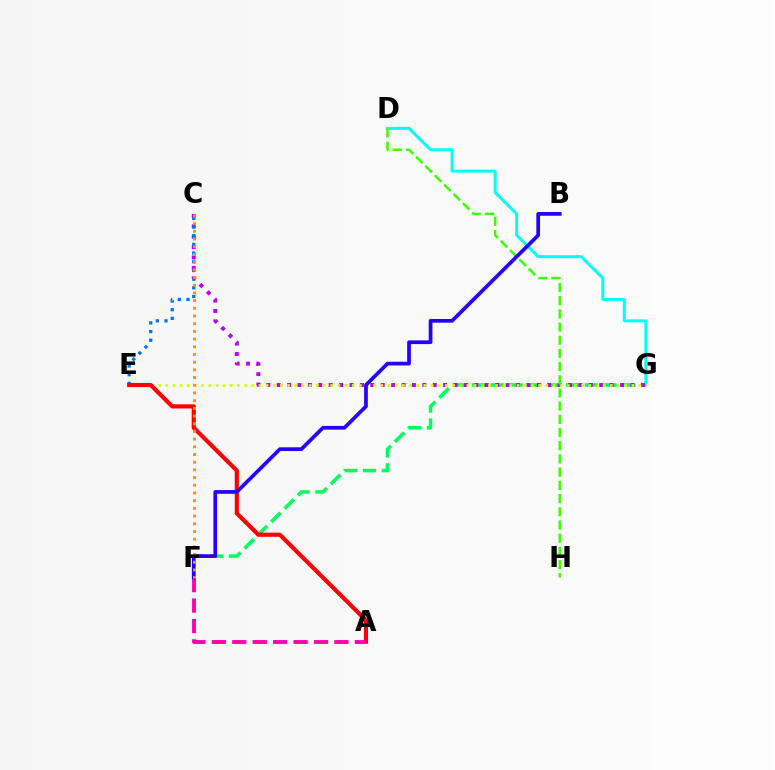{('D', 'G'): [{'color': '#00fff6', 'line_style': 'solid', 'thickness': 2.12}], ('F', 'G'): [{'color': '#00ff5c', 'line_style': 'dashed', 'thickness': 2.56}], ('C', 'G'): [{'color': '#b900ff', 'line_style': 'dotted', 'thickness': 2.83}], ('C', 'E'): [{'color': '#0074ff', 'line_style': 'dotted', 'thickness': 2.36}], ('E', 'G'): [{'color': '#d1ff00', 'line_style': 'dotted', 'thickness': 1.95}], ('A', 'E'): [{'color': '#ff0000', 'line_style': 'solid', 'thickness': 2.98}], ('A', 'F'): [{'color': '#ff00ac', 'line_style': 'dashed', 'thickness': 2.78}], ('D', 'H'): [{'color': '#3dff00', 'line_style': 'dashed', 'thickness': 1.79}], ('B', 'F'): [{'color': '#2500ff', 'line_style': 'solid', 'thickness': 2.68}], ('C', 'F'): [{'color': '#ff9400', 'line_style': 'dotted', 'thickness': 2.09}]}